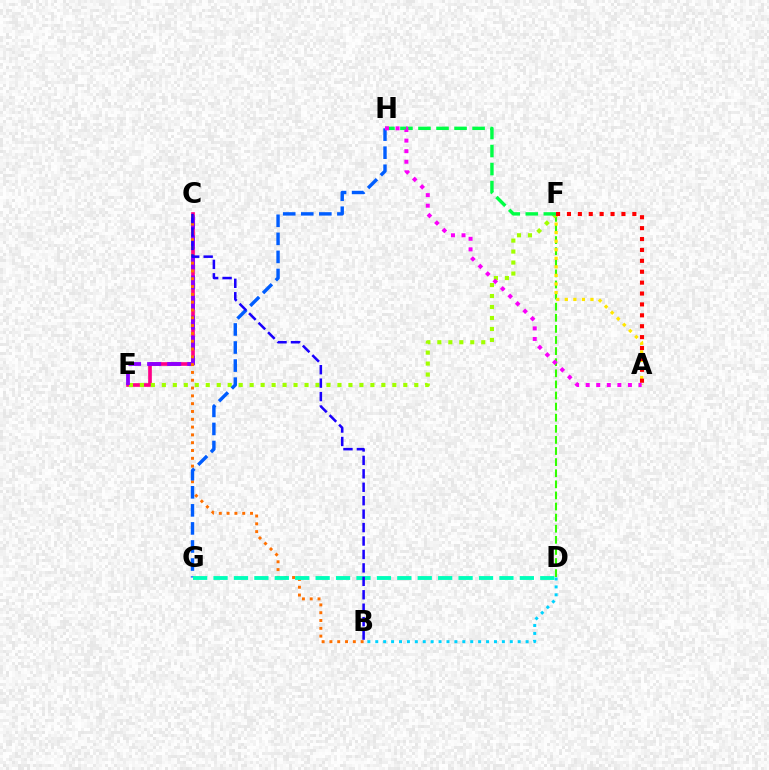{('D', 'F'): [{'color': '#31ff00', 'line_style': 'dashed', 'thickness': 1.51}], ('C', 'E'): [{'color': '#ff0088', 'line_style': 'solid', 'thickness': 2.64}, {'color': '#8a00ff', 'line_style': 'dashed', 'thickness': 2.73}], ('A', 'F'): [{'color': '#ffe600', 'line_style': 'dotted', 'thickness': 2.33}, {'color': '#ff0000', 'line_style': 'dotted', 'thickness': 2.96}], ('E', 'F'): [{'color': '#a2ff00', 'line_style': 'dotted', 'thickness': 2.98}], ('F', 'H'): [{'color': '#00ff45', 'line_style': 'dashed', 'thickness': 2.45}], ('B', 'D'): [{'color': '#00d3ff', 'line_style': 'dotted', 'thickness': 2.15}], ('B', 'C'): [{'color': '#ff7000', 'line_style': 'dotted', 'thickness': 2.12}, {'color': '#1900ff', 'line_style': 'dashed', 'thickness': 1.83}], ('G', 'H'): [{'color': '#005dff', 'line_style': 'dashed', 'thickness': 2.45}], ('A', 'H'): [{'color': '#fa00f9', 'line_style': 'dotted', 'thickness': 2.87}], ('D', 'G'): [{'color': '#00ffbb', 'line_style': 'dashed', 'thickness': 2.77}]}